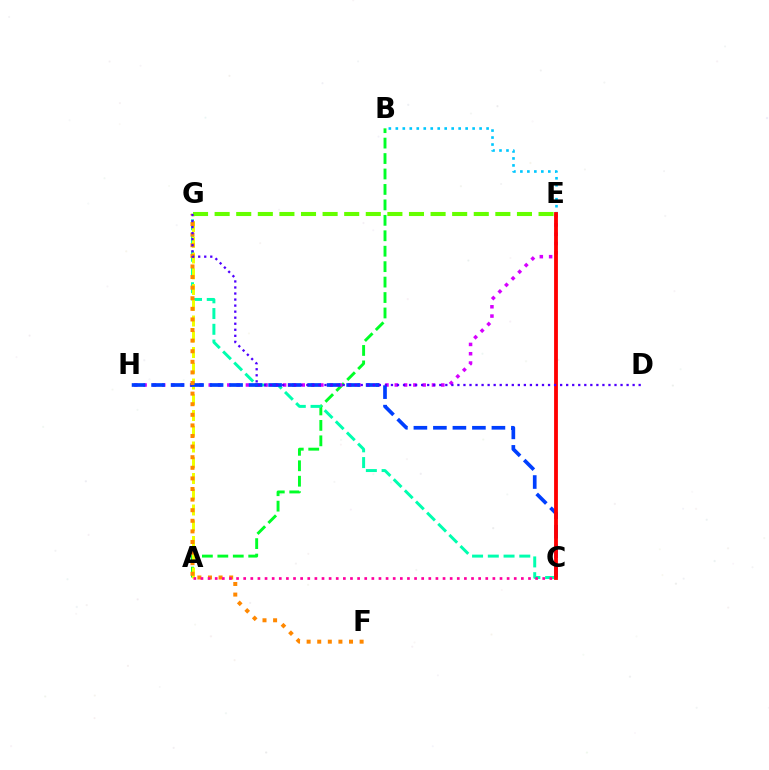{('A', 'B'): [{'color': '#00ff27', 'line_style': 'dashed', 'thickness': 2.1}], ('C', 'G'): [{'color': '#00ffaf', 'line_style': 'dashed', 'thickness': 2.14}], ('E', 'H'): [{'color': '#d600ff', 'line_style': 'dotted', 'thickness': 2.53}], ('A', 'G'): [{'color': '#eeff00', 'line_style': 'dashed', 'thickness': 2.14}], ('C', 'H'): [{'color': '#003fff', 'line_style': 'dashed', 'thickness': 2.65}], ('F', 'G'): [{'color': '#ff8800', 'line_style': 'dotted', 'thickness': 2.88}], ('E', 'G'): [{'color': '#66ff00', 'line_style': 'dashed', 'thickness': 2.93}], ('B', 'E'): [{'color': '#00c7ff', 'line_style': 'dotted', 'thickness': 1.9}], ('A', 'C'): [{'color': '#ff00a0', 'line_style': 'dotted', 'thickness': 1.93}], ('C', 'E'): [{'color': '#ff0000', 'line_style': 'solid', 'thickness': 2.75}], ('D', 'G'): [{'color': '#4f00ff', 'line_style': 'dotted', 'thickness': 1.64}]}